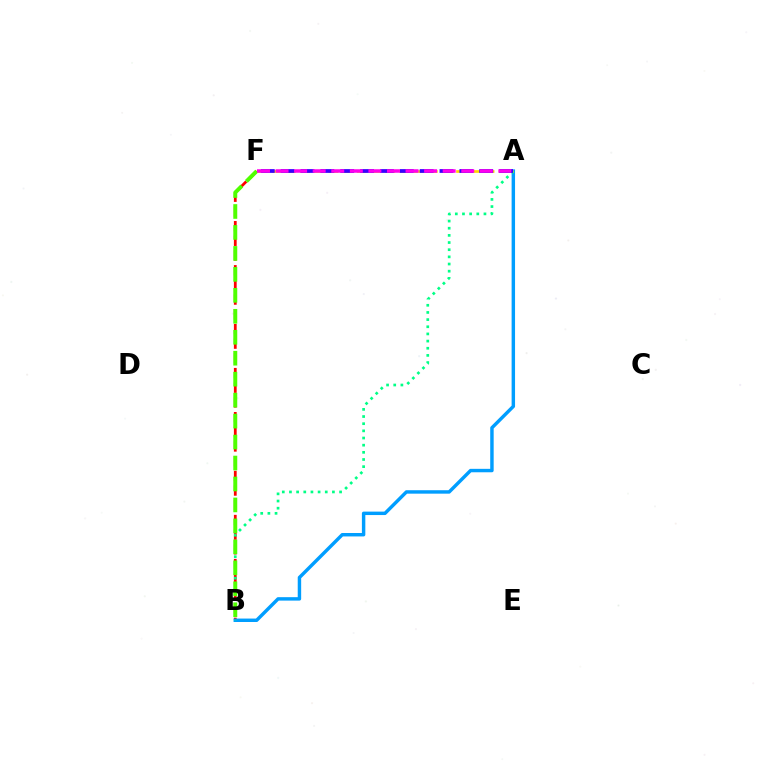{('B', 'F'): [{'color': '#ff0000', 'line_style': 'dashed', 'thickness': 2.0}, {'color': '#4fff00', 'line_style': 'dashed', 'thickness': 2.85}], ('A', 'B'): [{'color': '#009eff', 'line_style': 'solid', 'thickness': 2.47}, {'color': '#00ff86', 'line_style': 'dotted', 'thickness': 1.95}], ('A', 'F'): [{'color': '#ffd500', 'line_style': 'dashed', 'thickness': 1.93}, {'color': '#3700ff', 'line_style': 'dashed', 'thickness': 2.7}, {'color': '#ff00ed', 'line_style': 'dashed', 'thickness': 2.52}]}